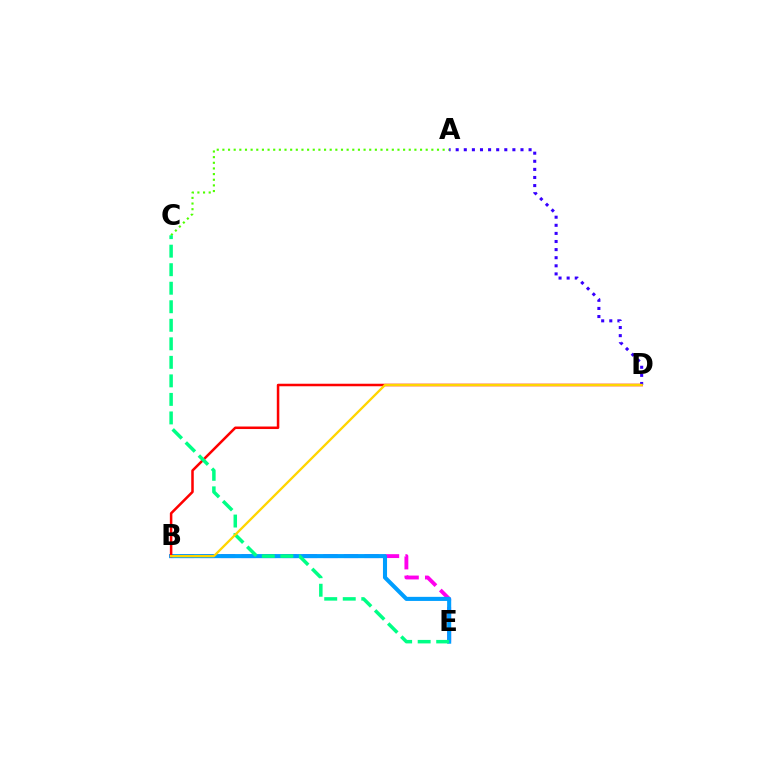{('A', 'C'): [{'color': '#4fff00', 'line_style': 'dotted', 'thickness': 1.53}], ('B', 'E'): [{'color': '#ff00ed', 'line_style': 'dashed', 'thickness': 2.79}, {'color': '#009eff', 'line_style': 'solid', 'thickness': 2.94}], ('B', 'D'): [{'color': '#ff0000', 'line_style': 'solid', 'thickness': 1.82}, {'color': '#ffd500', 'line_style': 'solid', 'thickness': 1.66}], ('A', 'D'): [{'color': '#3700ff', 'line_style': 'dotted', 'thickness': 2.2}], ('C', 'E'): [{'color': '#00ff86', 'line_style': 'dashed', 'thickness': 2.52}]}